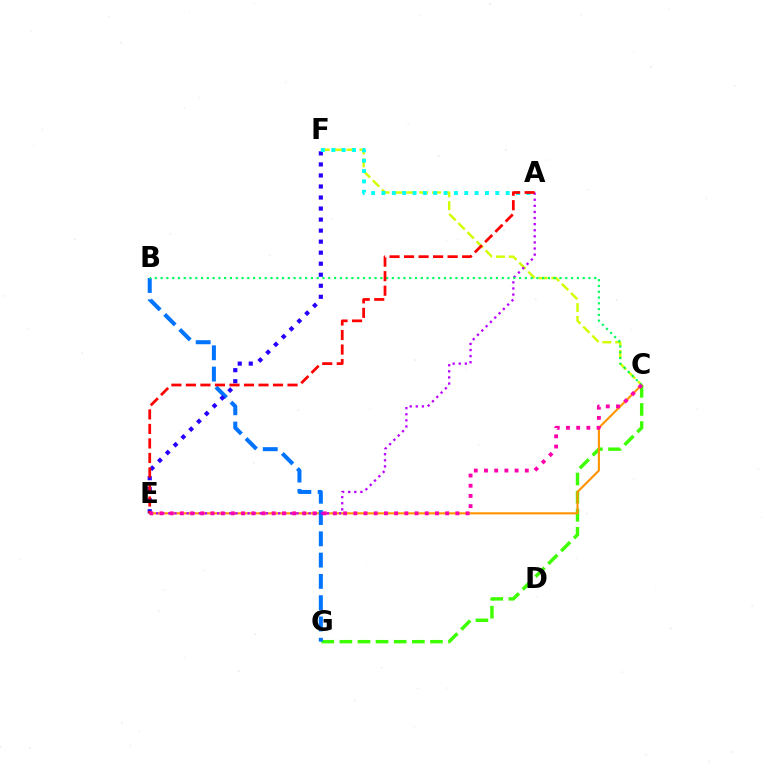{('C', 'G'): [{'color': '#3dff00', 'line_style': 'dashed', 'thickness': 2.46}], ('C', 'E'): [{'color': '#ff9400', 'line_style': 'solid', 'thickness': 1.52}, {'color': '#ff00ac', 'line_style': 'dotted', 'thickness': 2.77}], ('B', 'G'): [{'color': '#0074ff', 'line_style': 'dashed', 'thickness': 2.89}], ('C', 'F'): [{'color': '#d1ff00', 'line_style': 'dashed', 'thickness': 1.75}], ('A', 'E'): [{'color': '#b900ff', 'line_style': 'dotted', 'thickness': 1.66}, {'color': '#ff0000', 'line_style': 'dashed', 'thickness': 1.97}], ('E', 'F'): [{'color': '#2500ff', 'line_style': 'dotted', 'thickness': 3.0}], ('B', 'C'): [{'color': '#00ff5c', 'line_style': 'dotted', 'thickness': 1.57}], ('A', 'F'): [{'color': '#00fff6', 'line_style': 'dotted', 'thickness': 2.81}]}